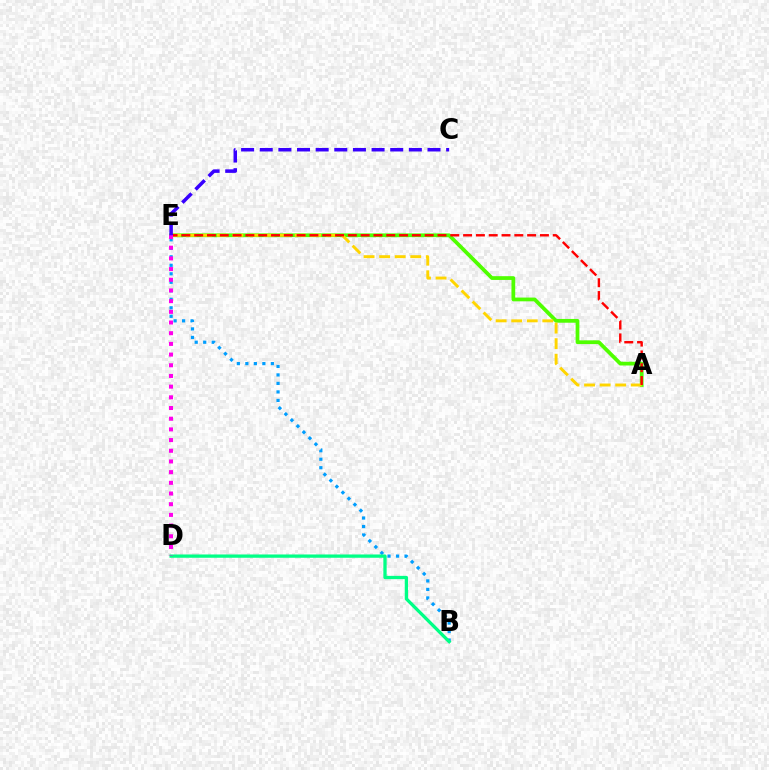{('A', 'E'): [{'color': '#4fff00', 'line_style': 'solid', 'thickness': 2.71}, {'color': '#ffd500', 'line_style': 'dashed', 'thickness': 2.11}, {'color': '#ff0000', 'line_style': 'dashed', 'thickness': 1.74}], ('B', 'E'): [{'color': '#009eff', 'line_style': 'dotted', 'thickness': 2.31}], ('B', 'D'): [{'color': '#00ff86', 'line_style': 'solid', 'thickness': 2.37}], ('D', 'E'): [{'color': '#ff00ed', 'line_style': 'dotted', 'thickness': 2.9}], ('C', 'E'): [{'color': '#3700ff', 'line_style': 'dashed', 'thickness': 2.53}]}